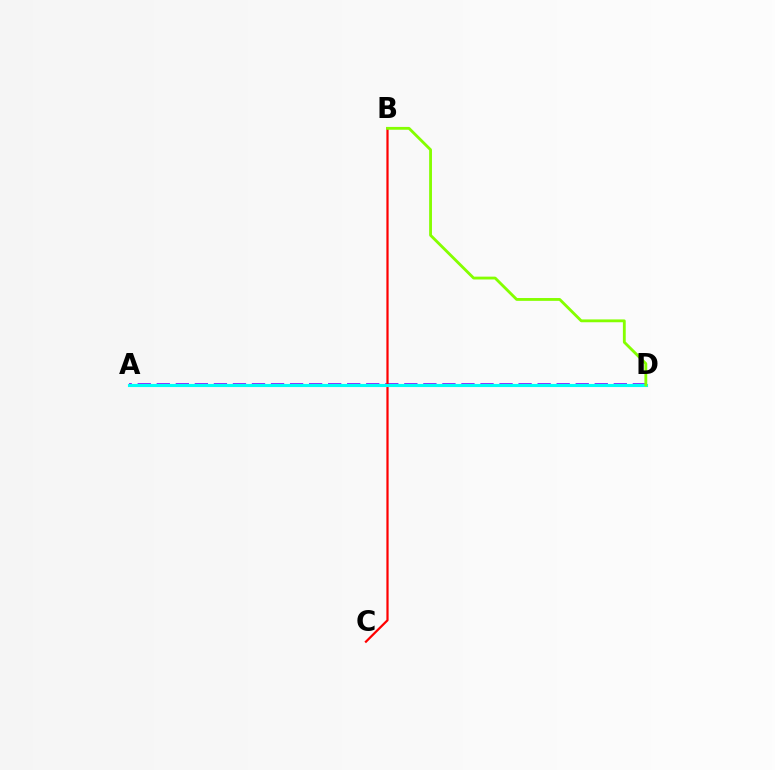{('A', 'D'): [{'color': '#7200ff', 'line_style': 'dashed', 'thickness': 2.59}, {'color': '#00fff6', 'line_style': 'solid', 'thickness': 2.24}], ('B', 'C'): [{'color': '#ff0000', 'line_style': 'solid', 'thickness': 1.6}], ('B', 'D'): [{'color': '#84ff00', 'line_style': 'solid', 'thickness': 2.03}]}